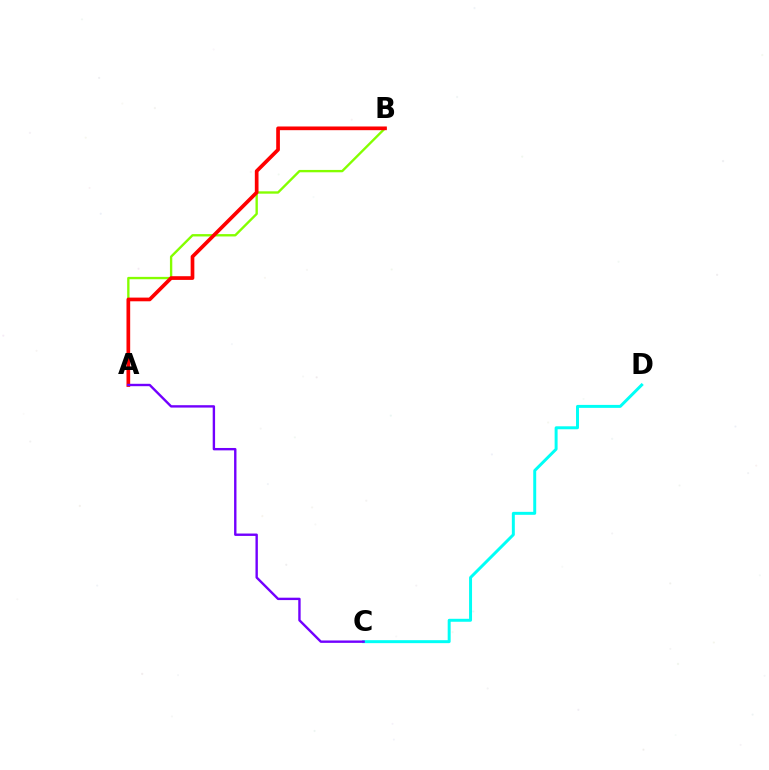{('A', 'B'): [{'color': '#84ff00', 'line_style': 'solid', 'thickness': 1.7}, {'color': '#ff0000', 'line_style': 'solid', 'thickness': 2.66}], ('C', 'D'): [{'color': '#00fff6', 'line_style': 'solid', 'thickness': 2.13}], ('A', 'C'): [{'color': '#7200ff', 'line_style': 'solid', 'thickness': 1.72}]}